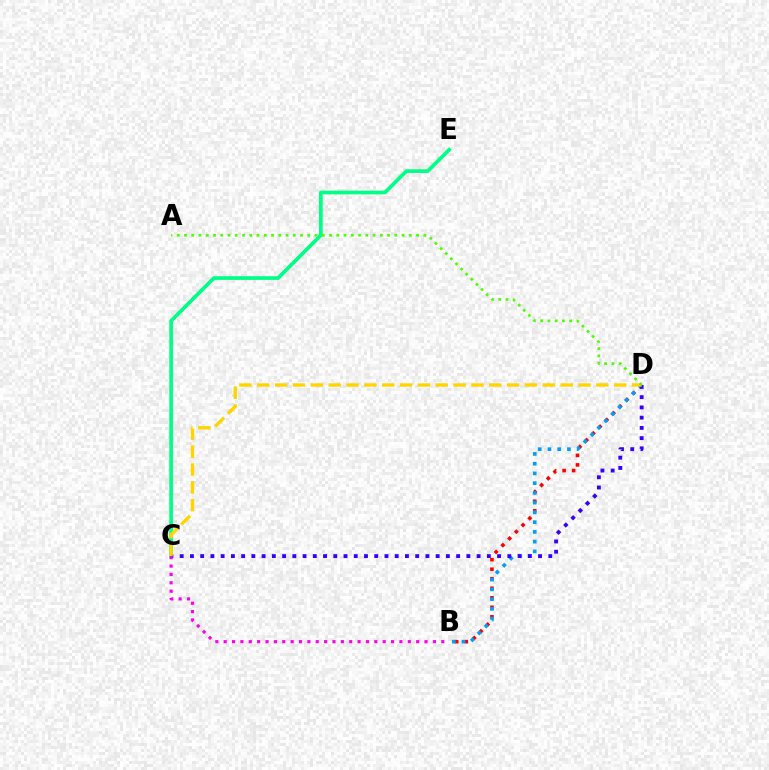{('C', 'E'): [{'color': '#00ff86', 'line_style': 'solid', 'thickness': 2.65}], ('B', 'D'): [{'color': '#ff0000', 'line_style': 'dotted', 'thickness': 2.59}, {'color': '#009eff', 'line_style': 'dotted', 'thickness': 2.65}], ('C', 'D'): [{'color': '#3700ff', 'line_style': 'dotted', 'thickness': 2.78}, {'color': '#ffd500', 'line_style': 'dashed', 'thickness': 2.42}], ('A', 'D'): [{'color': '#4fff00', 'line_style': 'dotted', 'thickness': 1.97}], ('B', 'C'): [{'color': '#ff00ed', 'line_style': 'dotted', 'thickness': 2.27}]}